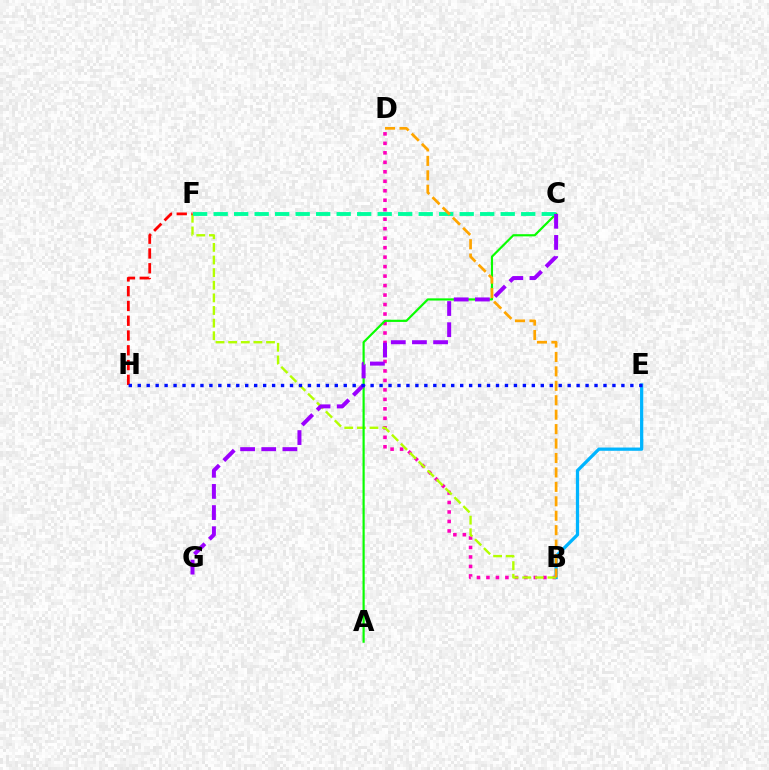{('B', 'D'): [{'color': '#ff00bd', 'line_style': 'dotted', 'thickness': 2.58}, {'color': '#ffa500', 'line_style': 'dashed', 'thickness': 1.96}], ('B', 'E'): [{'color': '#00b5ff', 'line_style': 'solid', 'thickness': 2.34}], ('B', 'F'): [{'color': '#b3ff00', 'line_style': 'dashed', 'thickness': 1.71}], ('A', 'C'): [{'color': '#08ff00', 'line_style': 'solid', 'thickness': 1.57}], ('C', 'F'): [{'color': '#00ff9d', 'line_style': 'dashed', 'thickness': 2.79}], ('C', 'G'): [{'color': '#9b00ff', 'line_style': 'dashed', 'thickness': 2.87}], ('F', 'H'): [{'color': '#ff0000', 'line_style': 'dashed', 'thickness': 2.01}], ('E', 'H'): [{'color': '#0010ff', 'line_style': 'dotted', 'thickness': 2.43}]}